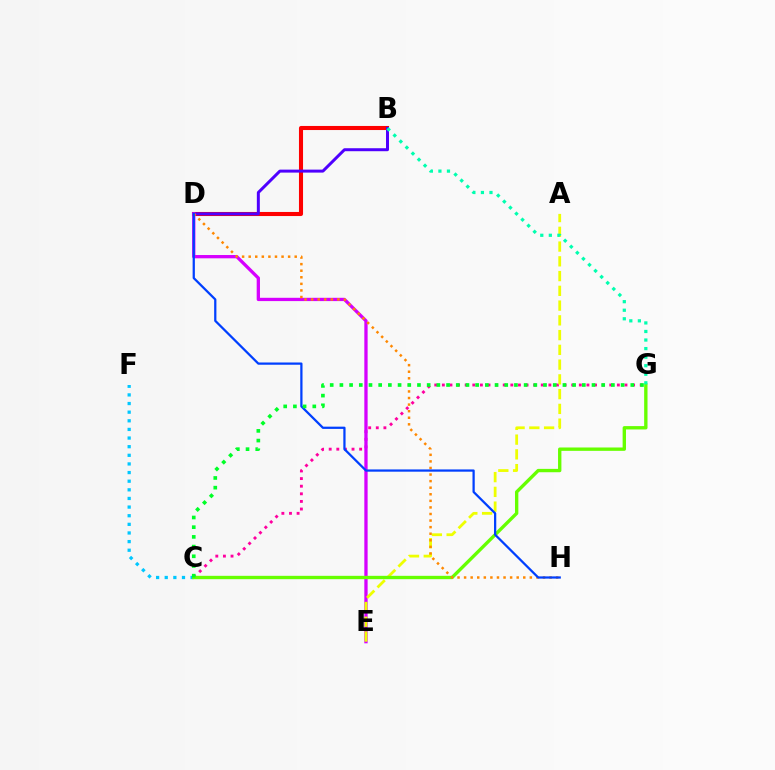{('B', 'D'): [{'color': '#ff0000', 'line_style': 'solid', 'thickness': 2.94}, {'color': '#4f00ff', 'line_style': 'solid', 'thickness': 2.15}], ('C', 'G'): [{'color': '#ff00a0', 'line_style': 'dotted', 'thickness': 2.07}, {'color': '#66ff00', 'line_style': 'solid', 'thickness': 2.42}, {'color': '#00ff27', 'line_style': 'dotted', 'thickness': 2.63}], ('C', 'F'): [{'color': '#00c7ff', 'line_style': 'dotted', 'thickness': 2.34}], ('D', 'E'): [{'color': '#d600ff', 'line_style': 'solid', 'thickness': 2.37}], ('A', 'E'): [{'color': '#eeff00', 'line_style': 'dashed', 'thickness': 2.0}], ('D', 'H'): [{'color': '#ff8800', 'line_style': 'dotted', 'thickness': 1.79}, {'color': '#003fff', 'line_style': 'solid', 'thickness': 1.62}], ('B', 'G'): [{'color': '#00ffaf', 'line_style': 'dotted', 'thickness': 2.32}]}